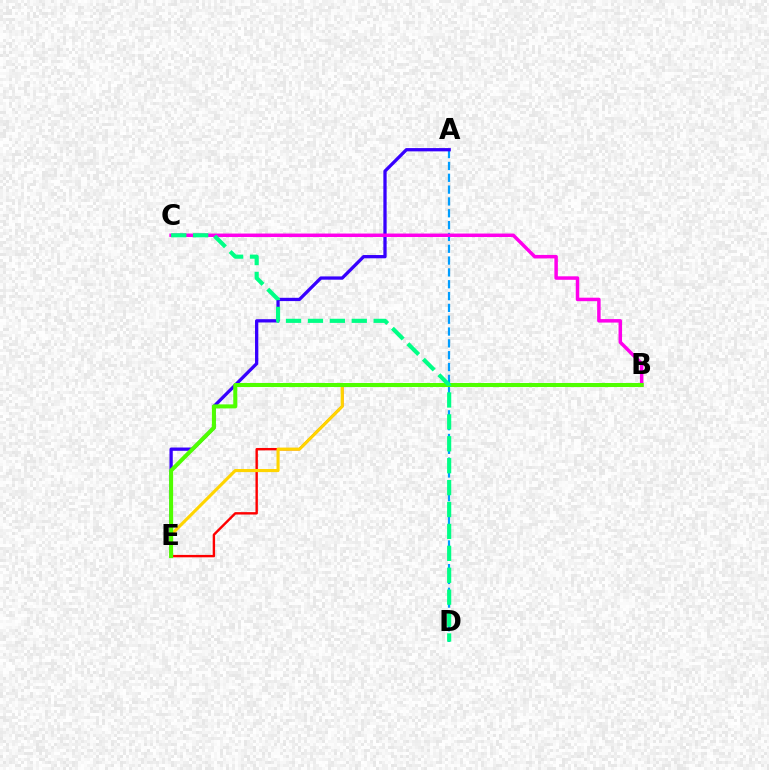{('B', 'E'): [{'color': '#ff0000', 'line_style': 'solid', 'thickness': 1.73}, {'color': '#ffd500', 'line_style': 'solid', 'thickness': 2.23}, {'color': '#4fff00', 'line_style': 'solid', 'thickness': 2.9}], ('A', 'D'): [{'color': '#009eff', 'line_style': 'dashed', 'thickness': 1.61}], ('A', 'E'): [{'color': '#3700ff', 'line_style': 'solid', 'thickness': 2.36}], ('B', 'C'): [{'color': '#ff00ed', 'line_style': 'solid', 'thickness': 2.51}], ('C', 'D'): [{'color': '#00ff86', 'line_style': 'dashed', 'thickness': 2.98}]}